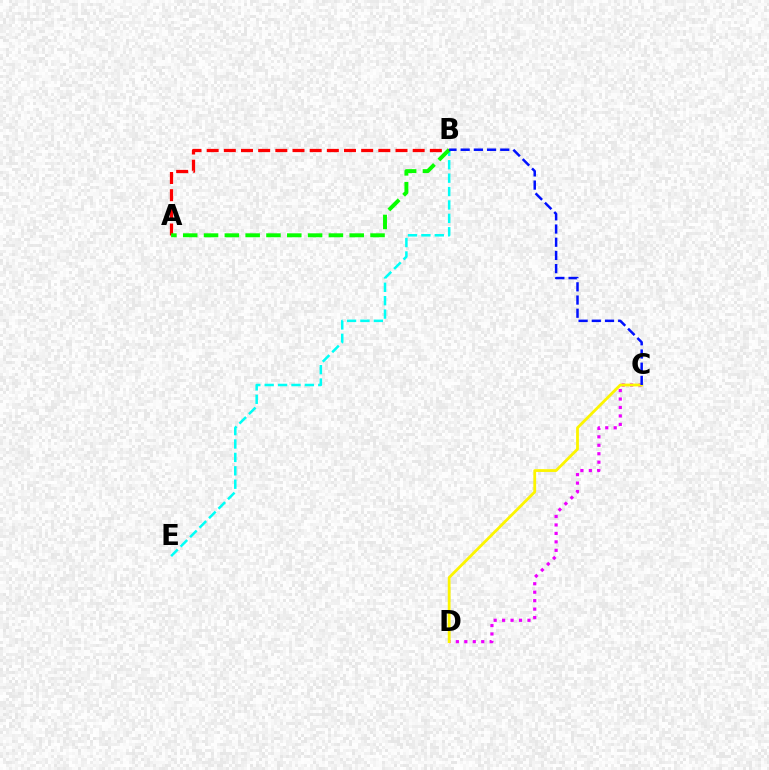{('C', 'D'): [{'color': '#ee00ff', 'line_style': 'dotted', 'thickness': 2.3}, {'color': '#fcf500', 'line_style': 'solid', 'thickness': 2.01}], ('B', 'E'): [{'color': '#00fff6', 'line_style': 'dashed', 'thickness': 1.82}], ('A', 'B'): [{'color': '#ff0000', 'line_style': 'dashed', 'thickness': 2.33}, {'color': '#08ff00', 'line_style': 'dashed', 'thickness': 2.83}], ('B', 'C'): [{'color': '#0010ff', 'line_style': 'dashed', 'thickness': 1.79}]}